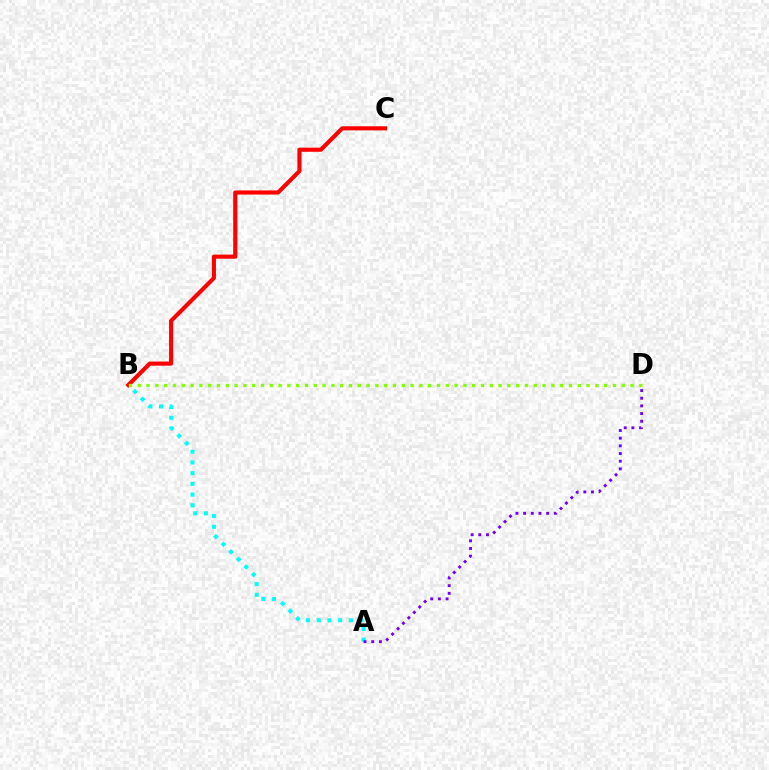{('A', 'B'): [{'color': '#00fff6', 'line_style': 'dotted', 'thickness': 2.91}], ('B', 'C'): [{'color': '#ff0000', 'line_style': 'solid', 'thickness': 2.97}], ('B', 'D'): [{'color': '#84ff00', 'line_style': 'dotted', 'thickness': 2.39}], ('A', 'D'): [{'color': '#7200ff', 'line_style': 'dotted', 'thickness': 2.08}]}